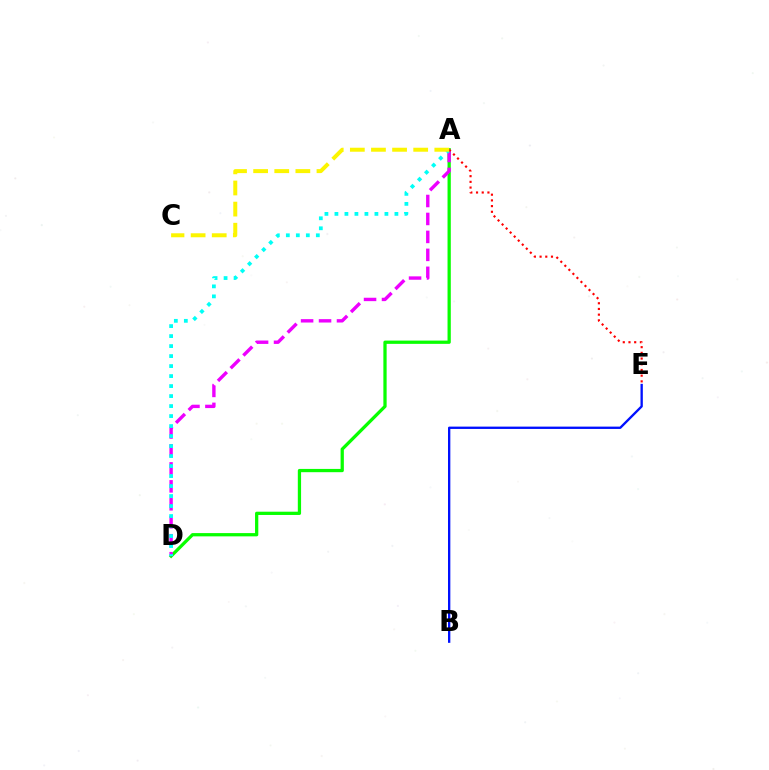{('A', 'D'): [{'color': '#08ff00', 'line_style': 'solid', 'thickness': 2.35}, {'color': '#ee00ff', 'line_style': 'dashed', 'thickness': 2.44}, {'color': '#00fff6', 'line_style': 'dotted', 'thickness': 2.72}], ('B', 'E'): [{'color': '#0010ff', 'line_style': 'solid', 'thickness': 1.68}], ('A', 'E'): [{'color': '#ff0000', 'line_style': 'dotted', 'thickness': 1.55}], ('A', 'C'): [{'color': '#fcf500', 'line_style': 'dashed', 'thickness': 2.87}]}